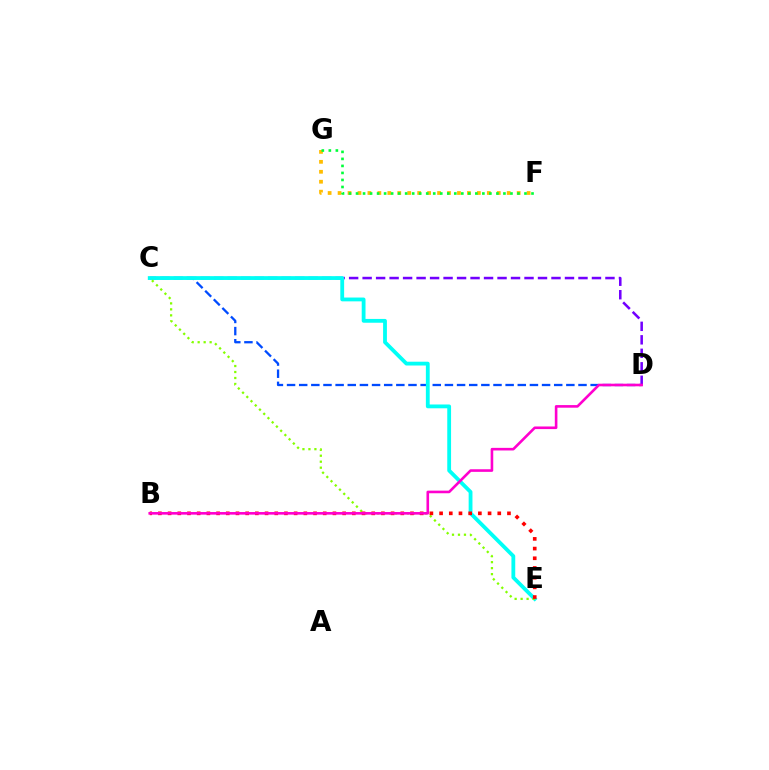{('F', 'G'): [{'color': '#ffbd00', 'line_style': 'dotted', 'thickness': 2.7}, {'color': '#00ff39', 'line_style': 'dotted', 'thickness': 1.91}], ('C', 'D'): [{'color': '#004bff', 'line_style': 'dashed', 'thickness': 1.65}, {'color': '#7200ff', 'line_style': 'dashed', 'thickness': 1.83}], ('C', 'E'): [{'color': '#00fff6', 'line_style': 'solid', 'thickness': 2.74}, {'color': '#84ff00', 'line_style': 'dotted', 'thickness': 1.63}], ('B', 'E'): [{'color': '#ff0000', 'line_style': 'dotted', 'thickness': 2.63}], ('B', 'D'): [{'color': '#ff00cf', 'line_style': 'solid', 'thickness': 1.88}]}